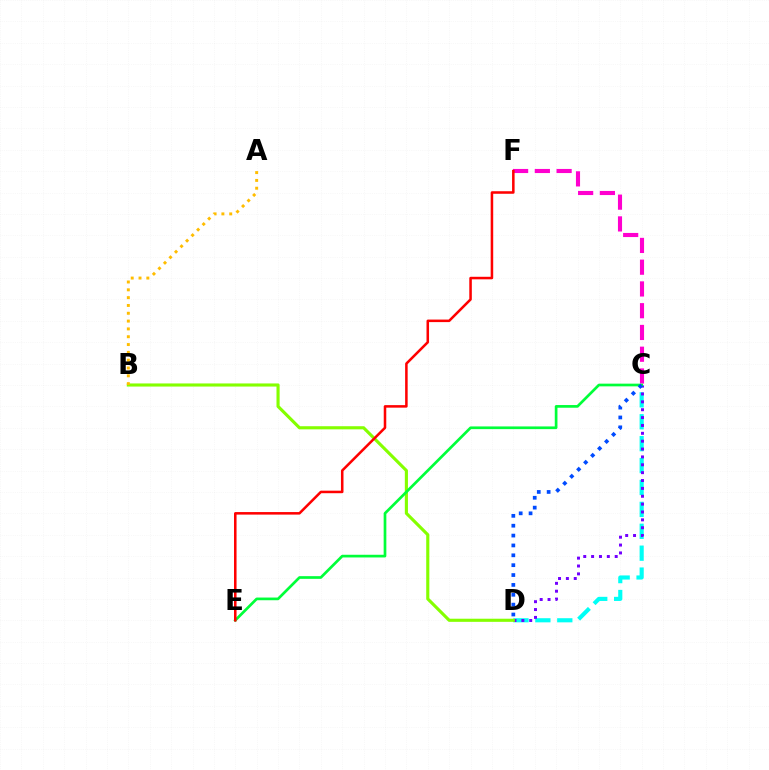{('C', 'D'): [{'color': '#00fff6', 'line_style': 'dashed', 'thickness': 2.98}, {'color': '#7200ff', 'line_style': 'dotted', 'thickness': 2.14}, {'color': '#004bff', 'line_style': 'dotted', 'thickness': 2.68}], ('C', 'F'): [{'color': '#ff00cf', 'line_style': 'dashed', 'thickness': 2.96}], ('B', 'D'): [{'color': '#84ff00', 'line_style': 'solid', 'thickness': 2.25}], ('C', 'E'): [{'color': '#00ff39', 'line_style': 'solid', 'thickness': 1.94}], ('A', 'B'): [{'color': '#ffbd00', 'line_style': 'dotted', 'thickness': 2.12}], ('E', 'F'): [{'color': '#ff0000', 'line_style': 'solid', 'thickness': 1.83}]}